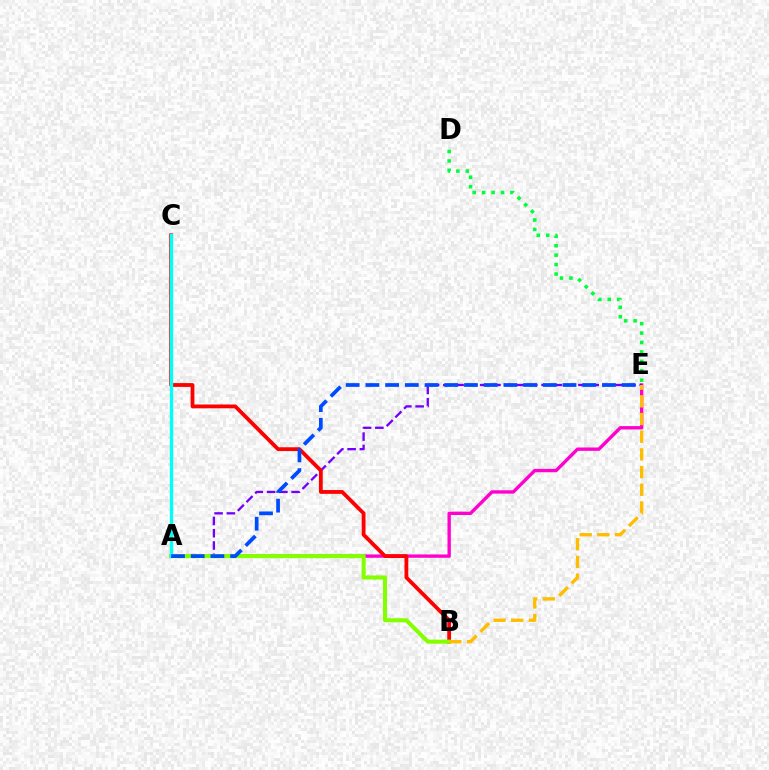{('A', 'E'): [{'color': '#ff00cf', 'line_style': 'solid', 'thickness': 2.42}, {'color': '#7200ff', 'line_style': 'dashed', 'thickness': 1.67}, {'color': '#004bff', 'line_style': 'dashed', 'thickness': 2.68}], ('B', 'C'): [{'color': '#ff0000', 'line_style': 'solid', 'thickness': 2.74}], ('A', 'B'): [{'color': '#84ff00', 'line_style': 'solid', 'thickness': 2.94}], ('A', 'C'): [{'color': '#00fff6', 'line_style': 'solid', 'thickness': 2.4}], ('B', 'E'): [{'color': '#ffbd00', 'line_style': 'dashed', 'thickness': 2.4}], ('D', 'E'): [{'color': '#00ff39', 'line_style': 'dotted', 'thickness': 2.56}]}